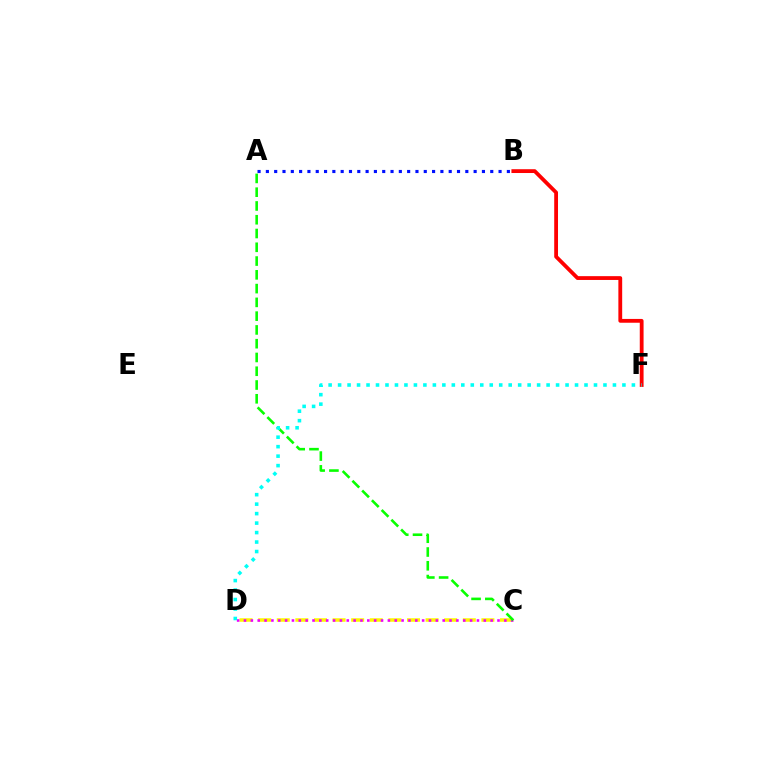{('C', 'D'): [{'color': '#fcf500', 'line_style': 'dashed', 'thickness': 2.53}, {'color': '#ee00ff', 'line_style': 'dotted', 'thickness': 1.86}], ('A', 'C'): [{'color': '#08ff00', 'line_style': 'dashed', 'thickness': 1.87}], ('B', 'F'): [{'color': '#ff0000', 'line_style': 'solid', 'thickness': 2.74}], ('A', 'B'): [{'color': '#0010ff', 'line_style': 'dotted', 'thickness': 2.26}], ('D', 'F'): [{'color': '#00fff6', 'line_style': 'dotted', 'thickness': 2.57}]}